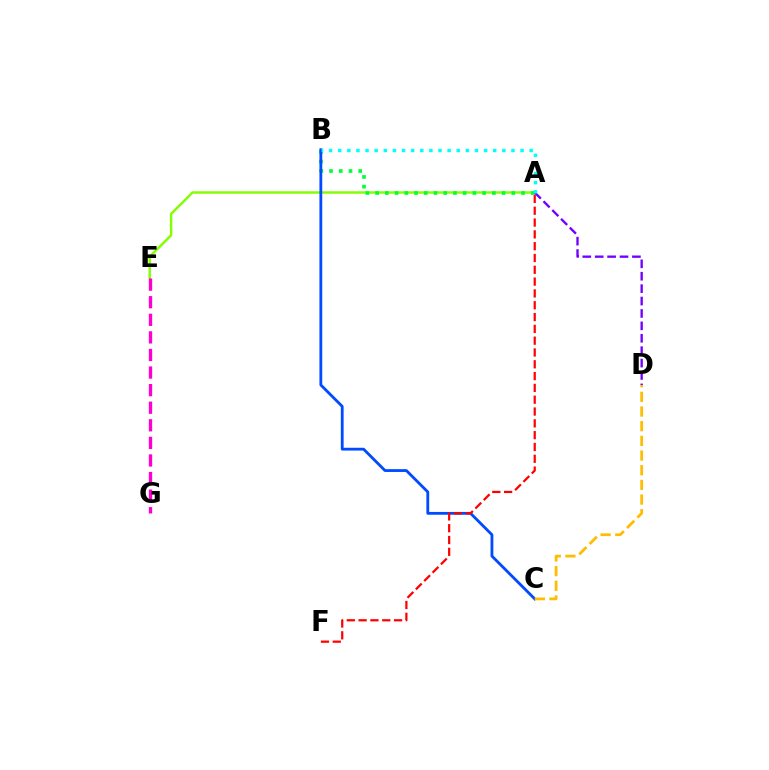{('A', 'E'): [{'color': '#84ff00', 'line_style': 'solid', 'thickness': 1.76}], ('A', 'B'): [{'color': '#00ff39', 'line_style': 'dotted', 'thickness': 2.64}, {'color': '#00fff6', 'line_style': 'dotted', 'thickness': 2.48}], ('B', 'C'): [{'color': '#004bff', 'line_style': 'solid', 'thickness': 2.02}], ('A', 'D'): [{'color': '#7200ff', 'line_style': 'dashed', 'thickness': 1.69}], ('A', 'F'): [{'color': '#ff0000', 'line_style': 'dashed', 'thickness': 1.6}], ('E', 'G'): [{'color': '#ff00cf', 'line_style': 'dashed', 'thickness': 2.39}], ('C', 'D'): [{'color': '#ffbd00', 'line_style': 'dashed', 'thickness': 1.99}]}